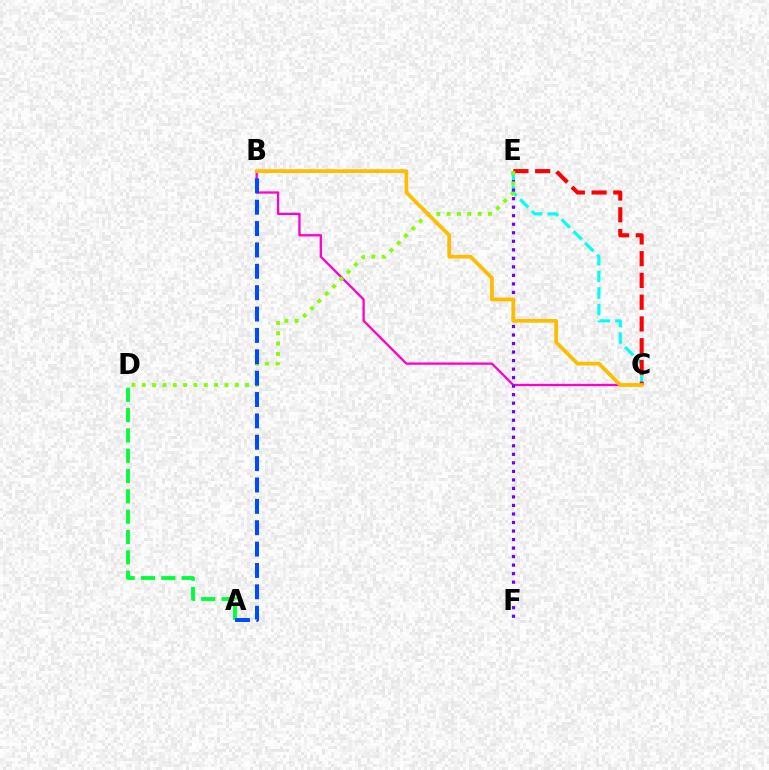{('C', 'E'): [{'color': '#00fff6', 'line_style': 'dashed', 'thickness': 2.26}, {'color': '#ff0000', 'line_style': 'dashed', 'thickness': 2.96}], ('B', 'C'): [{'color': '#ff00cf', 'line_style': 'solid', 'thickness': 1.65}, {'color': '#ffbd00', 'line_style': 'solid', 'thickness': 2.68}], ('E', 'F'): [{'color': '#7200ff', 'line_style': 'dotted', 'thickness': 2.32}], ('A', 'D'): [{'color': '#00ff39', 'line_style': 'dashed', 'thickness': 2.76}], ('D', 'E'): [{'color': '#84ff00', 'line_style': 'dotted', 'thickness': 2.81}], ('A', 'B'): [{'color': '#004bff', 'line_style': 'dashed', 'thickness': 2.9}]}